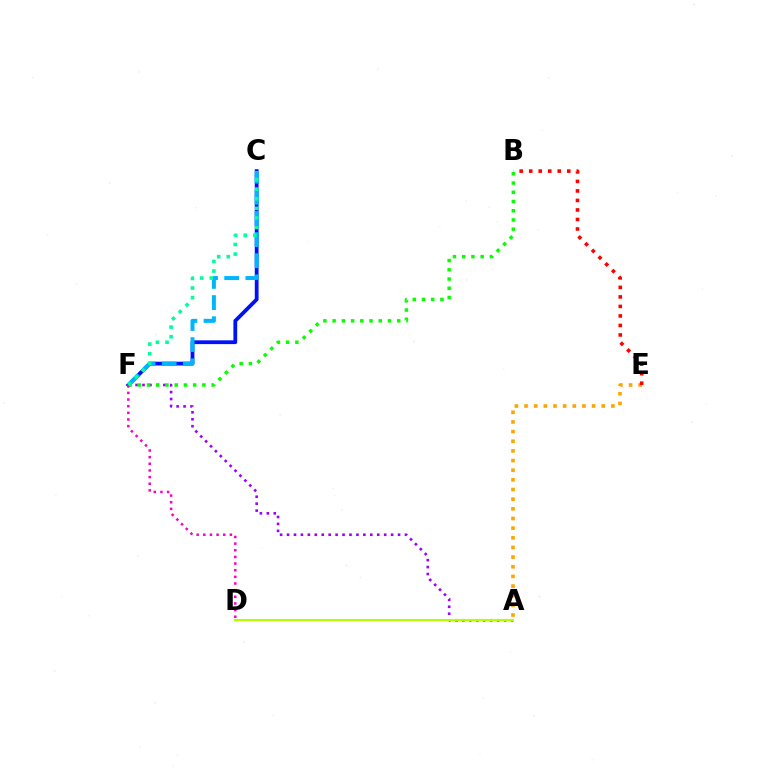{('A', 'F'): [{'color': '#9b00ff', 'line_style': 'dotted', 'thickness': 1.88}], ('C', 'F'): [{'color': '#0010ff', 'line_style': 'solid', 'thickness': 2.72}, {'color': '#00b5ff', 'line_style': 'dashed', 'thickness': 2.87}, {'color': '#00ff9d', 'line_style': 'dotted', 'thickness': 2.61}], ('A', 'D'): [{'color': '#b3ff00', 'line_style': 'solid', 'thickness': 1.53}], ('B', 'F'): [{'color': '#08ff00', 'line_style': 'dotted', 'thickness': 2.51}], ('D', 'F'): [{'color': '#ff00bd', 'line_style': 'dotted', 'thickness': 1.81}], ('A', 'E'): [{'color': '#ffa500', 'line_style': 'dotted', 'thickness': 2.62}], ('B', 'E'): [{'color': '#ff0000', 'line_style': 'dotted', 'thickness': 2.59}]}